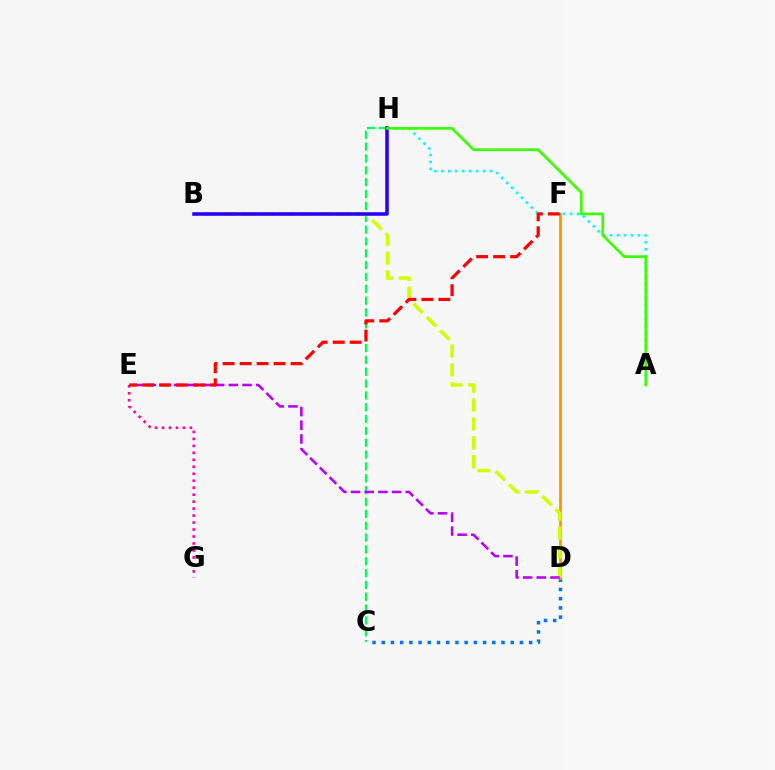{('C', 'D'): [{'color': '#0074ff', 'line_style': 'dotted', 'thickness': 2.5}], ('C', 'H'): [{'color': '#00ff5c', 'line_style': 'dashed', 'thickness': 1.61}], ('A', 'H'): [{'color': '#00fff6', 'line_style': 'dotted', 'thickness': 1.89}, {'color': '#3dff00', 'line_style': 'solid', 'thickness': 1.96}], ('D', 'F'): [{'color': '#ff9400', 'line_style': 'solid', 'thickness': 1.95}], ('B', 'D'): [{'color': '#d1ff00', 'line_style': 'dashed', 'thickness': 2.57}], ('B', 'H'): [{'color': '#2500ff', 'line_style': 'solid', 'thickness': 2.56}], ('E', 'G'): [{'color': '#ff00ac', 'line_style': 'dotted', 'thickness': 1.89}], ('D', 'E'): [{'color': '#b900ff', 'line_style': 'dashed', 'thickness': 1.86}], ('E', 'F'): [{'color': '#ff0000', 'line_style': 'dashed', 'thickness': 2.31}]}